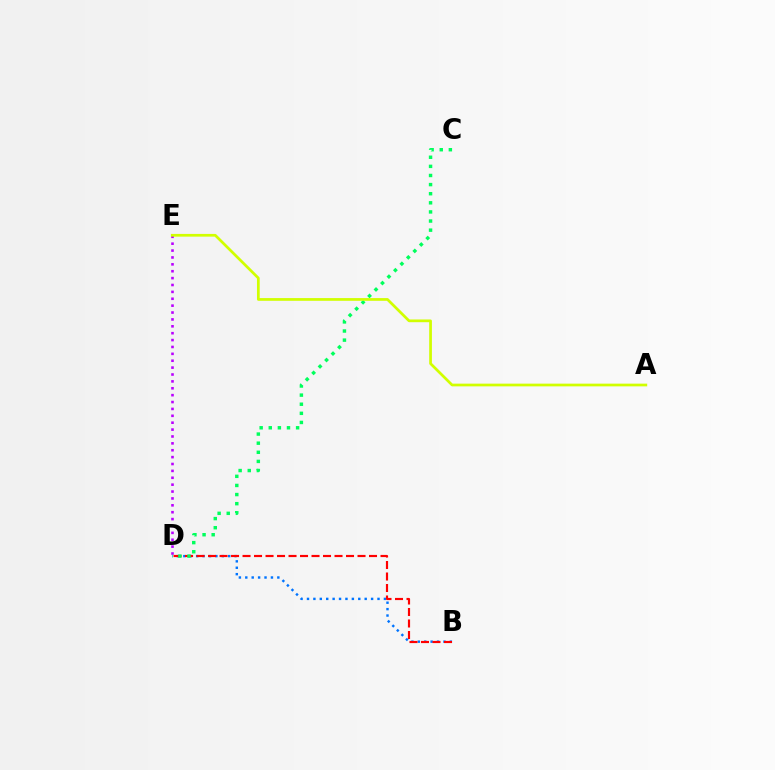{('D', 'E'): [{'color': '#b900ff', 'line_style': 'dotted', 'thickness': 1.87}], ('B', 'D'): [{'color': '#0074ff', 'line_style': 'dotted', 'thickness': 1.74}, {'color': '#ff0000', 'line_style': 'dashed', 'thickness': 1.56}], ('C', 'D'): [{'color': '#00ff5c', 'line_style': 'dotted', 'thickness': 2.48}], ('A', 'E'): [{'color': '#d1ff00', 'line_style': 'solid', 'thickness': 1.96}]}